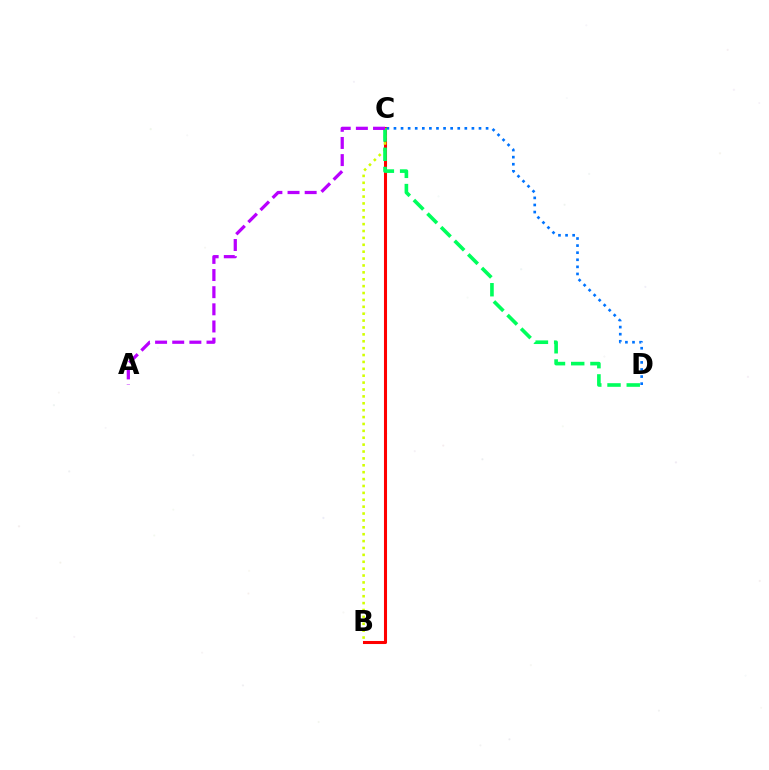{('B', 'C'): [{'color': '#ff0000', 'line_style': 'solid', 'thickness': 2.2}, {'color': '#d1ff00', 'line_style': 'dotted', 'thickness': 1.87}], ('C', 'D'): [{'color': '#0074ff', 'line_style': 'dotted', 'thickness': 1.93}, {'color': '#00ff5c', 'line_style': 'dashed', 'thickness': 2.61}], ('A', 'C'): [{'color': '#b900ff', 'line_style': 'dashed', 'thickness': 2.33}]}